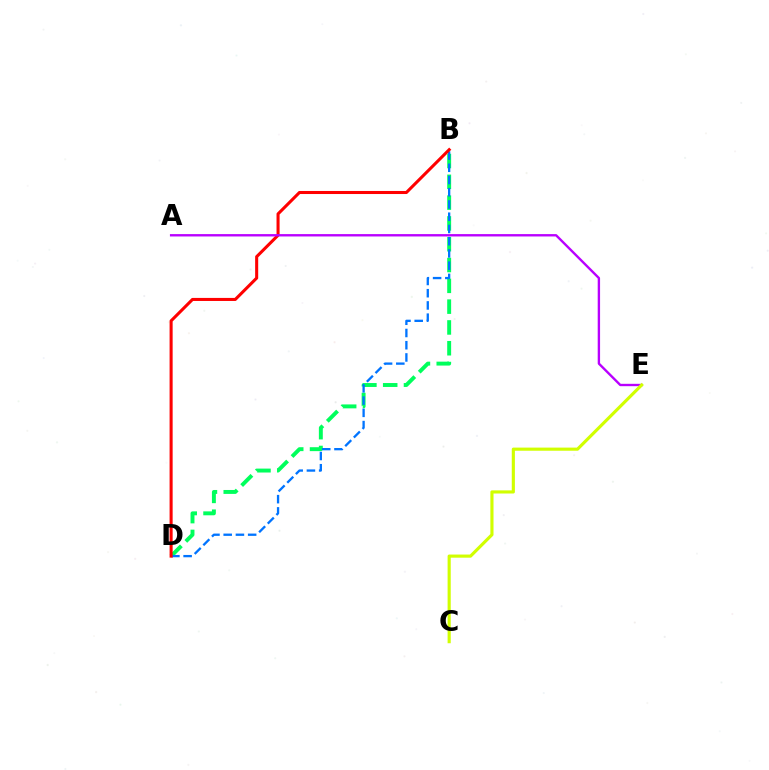{('B', 'D'): [{'color': '#00ff5c', 'line_style': 'dashed', 'thickness': 2.83}, {'color': '#0074ff', 'line_style': 'dashed', 'thickness': 1.66}, {'color': '#ff0000', 'line_style': 'solid', 'thickness': 2.2}], ('A', 'E'): [{'color': '#b900ff', 'line_style': 'solid', 'thickness': 1.71}], ('C', 'E'): [{'color': '#d1ff00', 'line_style': 'solid', 'thickness': 2.26}]}